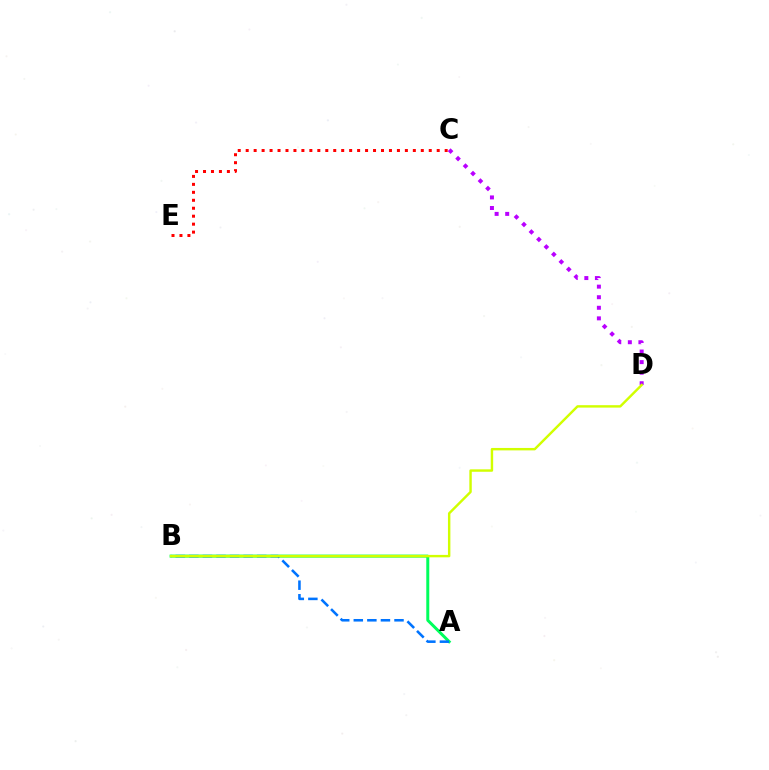{('A', 'B'): [{'color': '#00ff5c', 'line_style': 'solid', 'thickness': 2.15}, {'color': '#0074ff', 'line_style': 'dashed', 'thickness': 1.84}], ('C', 'D'): [{'color': '#b900ff', 'line_style': 'dotted', 'thickness': 2.87}], ('C', 'E'): [{'color': '#ff0000', 'line_style': 'dotted', 'thickness': 2.16}], ('B', 'D'): [{'color': '#d1ff00', 'line_style': 'solid', 'thickness': 1.75}]}